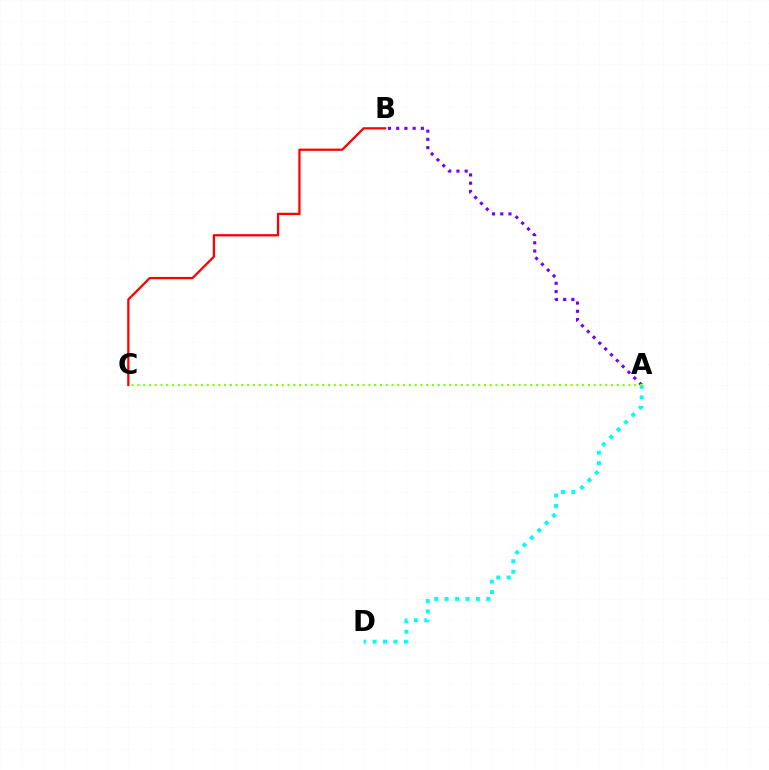{('B', 'C'): [{'color': '#ff0000', 'line_style': 'solid', 'thickness': 1.64}], ('A', 'D'): [{'color': '#00fff6', 'line_style': 'dotted', 'thickness': 2.84}], ('A', 'B'): [{'color': '#7200ff', 'line_style': 'dotted', 'thickness': 2.24}], ('A', 'C'): [{'color': '#84ff00', 'line_style': 'dotted', 'thickness': 1.57}]}